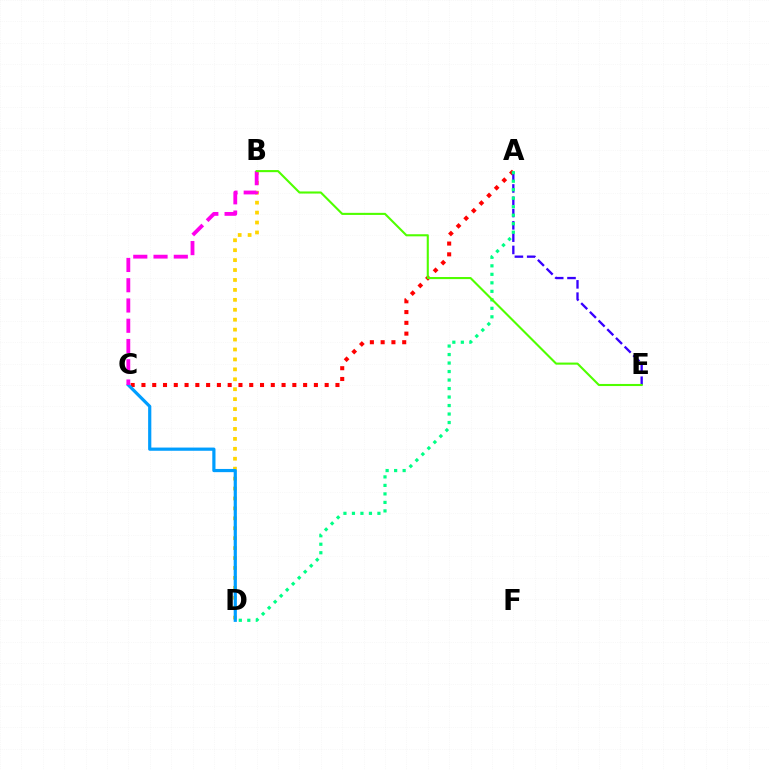{('A', 'C'): [{'color': '#ff0000', 'line_style': 'dotted', 'thickness': 2.93}], ('B', 'D'): [{'color': '#ffd500', 'line_style': 'dotted', 'thickness': 2.7}], ('A', 'E'): [{'color': '#3700ff', 'line_style': 'dashed', 'thickness': 1.67}], ('C', 'D'): [{'color': '#009eff', 'line_style': 'solid', 'thickness': 2.3}], ('A', 'D'): [{'color': '#00ff86', 'line_style': 'dotted', 'thickness': 2.31}], ('B', 'C'): [{'color': '#ff00ed', 'line_style': 'dashed', 'thickness': 2.75}], ('B', 'E'): [{'color': '#4fff00', 'line_style': 'solid', 'thickness': 1.51}]}